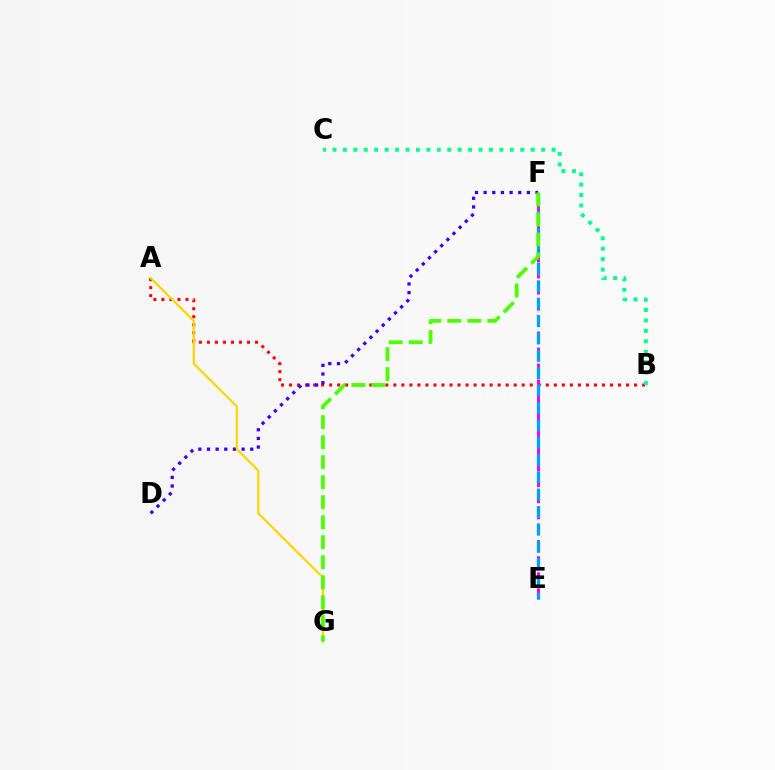{('A', 'B'): [{'color': '#ff0000', 'line_style': 'dotted', 'thickness': 2.18}], ('D', 'F'): [{'color': '#3700ff', 'line_style': 'dotted', 'thickness': 2.35}], ('E', 'F'): [{'color': '#ff00ed', 'line_style': 'dashed', 'thickness': 2.18}, {'color': '#009eff', 'line_style': 'dashed', 'thickness': 2.36}], ('A', 'G'): [{'color': '#ffd500', 'line_style': 'solid', 'thickness': 1.59}], ('F', 'G'): [{'color': '#4fff00', 'line_style': 'dashed', 'thickness': 2.72}], ('B', 'C'): [{'color': '#00ff86', 'line_style': 'dotted', 'thickness': 2.83}]}